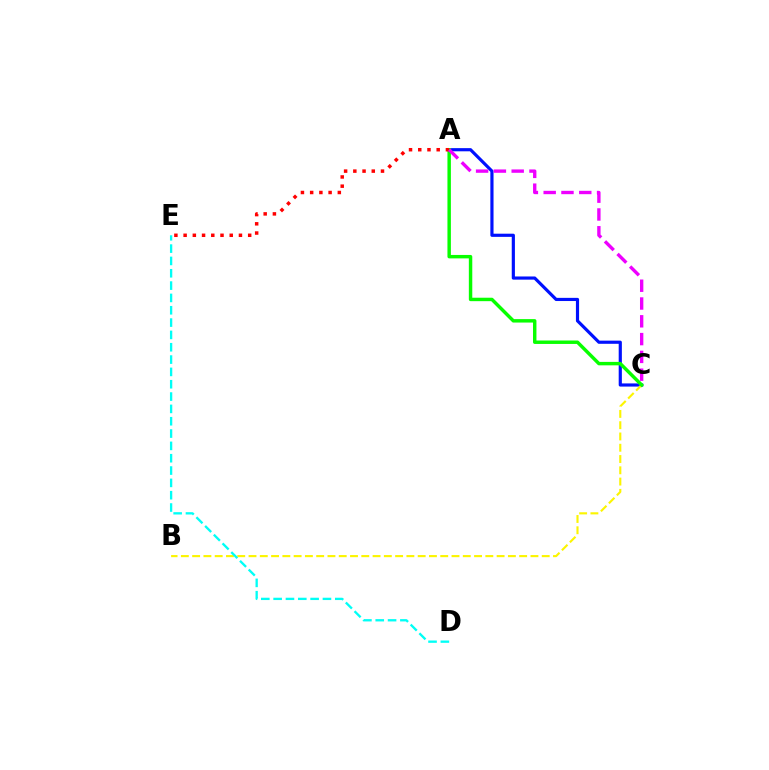{('A', 'C'): [{'color': '#0010ff', 'line_style': 'solid', 'thickness': 2.28}, {'color': '#08ff00', 'line_style': 'solid', 'thickness': 2.48}, {'color': '#ee00ff', 'line_style': 'dashed', 'thickness': 2.42}], ('B', 'C'): [{'color': '#fcf500', 'line_style': 'dashed', 'thickness': 1.53}], ('D', 'E'): [{'color': '#00fff6', 'line_style': 'dashed', 'thickness': 1.68}], ('A', 'E'): [{'color': '#ff0000', 'line_style': 'dotted', 'thickness': 2.51}]}